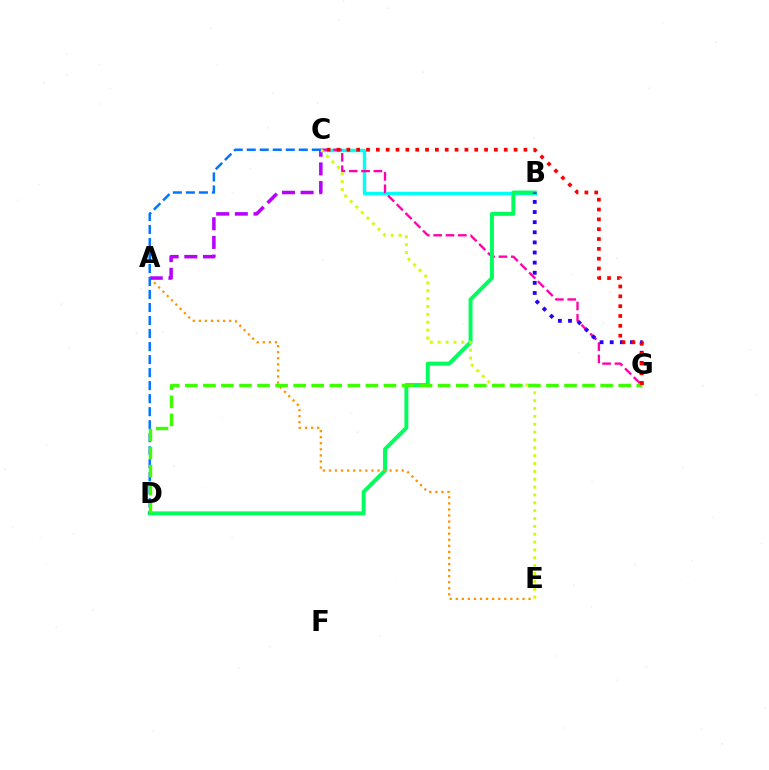{('B', 'C'): [{'color': '#00fff6', 'line_style': 'solid', 'thickness': 2.48}], ('C', 'G'): [{'color': '#ff00ac', 'line_style': 'dashed', 'thickness': 1.68}, {'color': '#ff0000', 'line_style': 'dotted', 'thickness': 2.67}], ('B', 'D'): [{'color': '#00ff5c', 'line_style': 'solid', 'thickness': 2.83}], ('B', 'G'): [{'color': '#2500ff', 'line_style': 'dotted', 'thickness': 2.75}], ('A', 'E'): [{'color': '#ff9400', 'line_style': 'dotted', 'thickness': 1.65}], ('A', 'C'): [{'color': '#b900ff', 'line_style': 'dashed', 'thickness': 2.53}], ('C', 'E'): [{'color': '#d1ff00', 'line_style': 'dotted', 'thickness': 2.13}], ('C', 'D'): [{'color': '#0074ff', 'line_style': 'dashed', 'thickness': 1.77}], ('D', 'G'): [{'color': '#3dff00', 'line_style': 'dashed', 'thickness': 2.45}]}